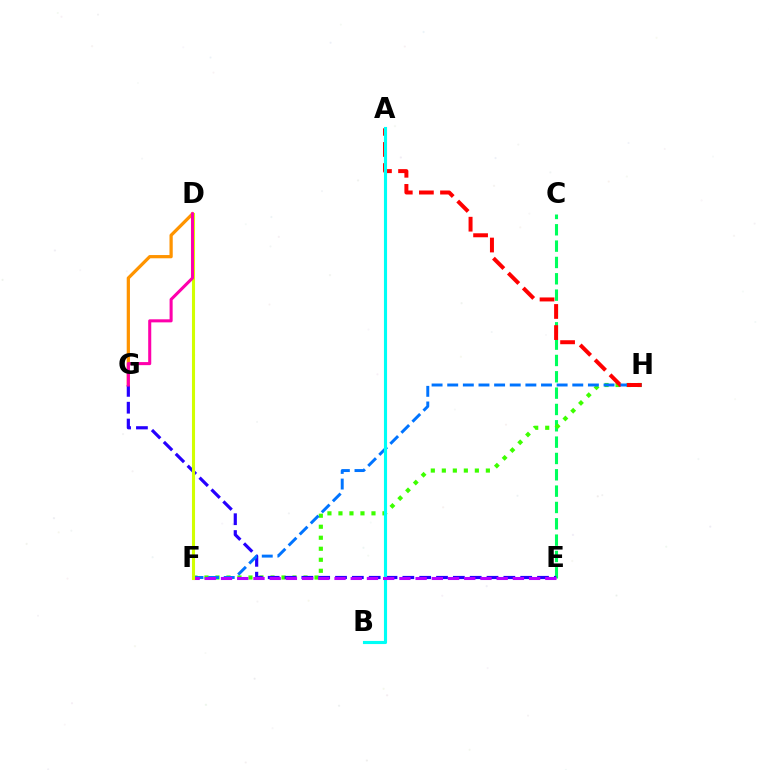{('C', 'E'): [{'color': '#00ff5c', 'line_style': 'dashed', 'thickness': 2.22}], ('D', 'G'): [{'color': '#ff9400', 'line_style': 'solid', 'thickness': 2.33}, {'color': '#ff00ac', 'line_style': 'solid', 'thickness': 2.2}], ('F', 'H'): [{'color': '#3dff00', 'line_style': 'dotted', 'thickness': 2.99}, {'color': '#0074ff', 'line_style': 'dashed', 'thickness': 2.12}], ('E', 'G'): [{'color': '#2500ff', 'line_style': 'dashed', 'thickness': 2.29}], ('A', 'H'): [{'color': '#ff0000', 'line_style': 'dashed', 'thickness': 2.87}], ('A', 'B'): [{'color': '#00fff6', 'line_style': 'solid', 'thickness': 2.25}], ('E', 'F'): [{'color': '#b900ff', 'line_style': 'dashed', 'thickness': 2.2}], ('D', 'F'): [{'color': '#d1ff00', 'line_style': 'solid', 'thickness': 2.22}]}